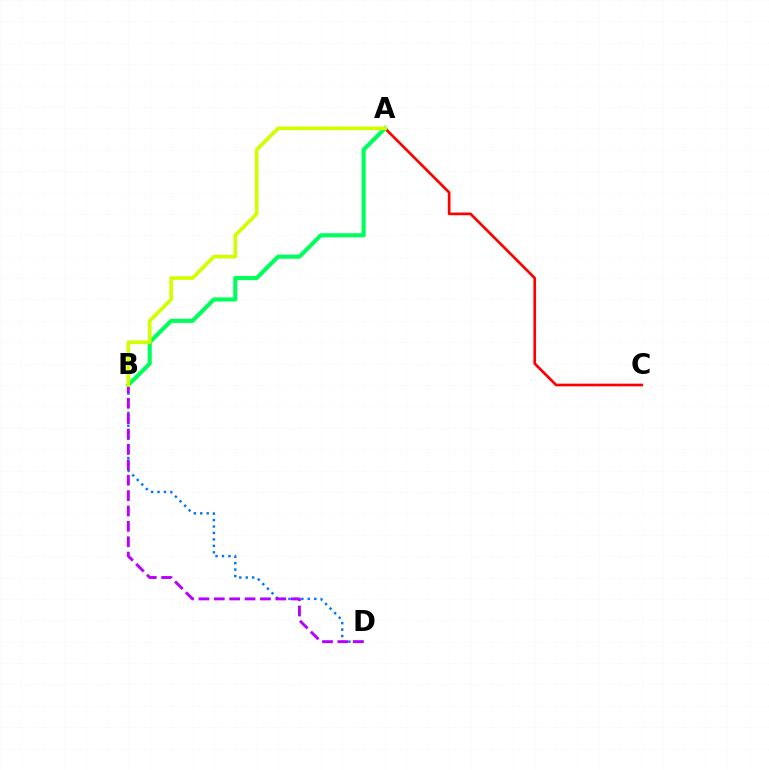{('A', 'C'): [{'color': '#ff0000', 'line_style': 'solid', 'thickness': 1.94}], ('B', 'D'): [{'color': '#0074ff', 'line_style': 'dotted', 'thickness': 1.75}, {'color': '#b900ff', 'line_style': 'dashed', 'thickness': 2.09}], ('A', 'B'): [{'color': '#00ff5c', 'line_style': 'solid', 'thickness': 2.96}, {'color': '#d1ff00', 'line_style': 'solid', 'thickness': 2.64}]}